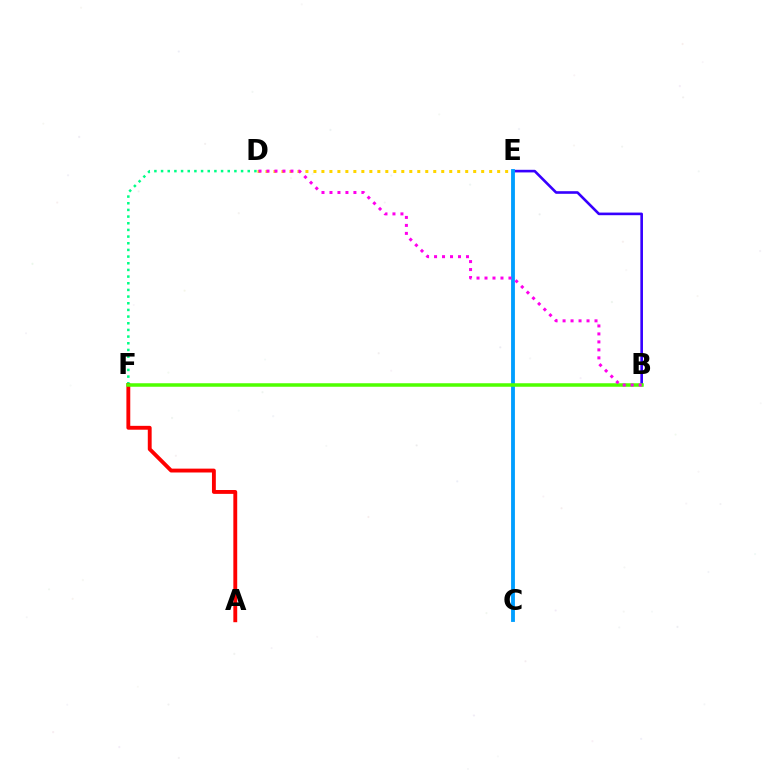{('B', 'E'): [{'color': '#3700ff', 'line_style': 'solid', 'thickness': 1.89}], ('D', 'E'): [{'color': '#ffd500', 'line_style': 'dotted', 'thickness': 2.17}], ('D', 'F'): [{'color': '#00ff86', 'line_style': 'dotted', 'thickness': 1.81}], ('C', 'E'): [{'color': '#009eff', 'line_style': 'solid', 'thickness': 2.77}], ('A', 'F'): [{'color': '#ff0000', 'line_style': 'solid', 'thickness': 2.78}], ('B', 'F'): [{'color': '#4fff00', 'line_style': 'solid', 'thickness': 2.53}], ('B', 'D'): [{'color': '#ff00ed', 'line_style': 'dotted', 'thickness': 2.17}]}